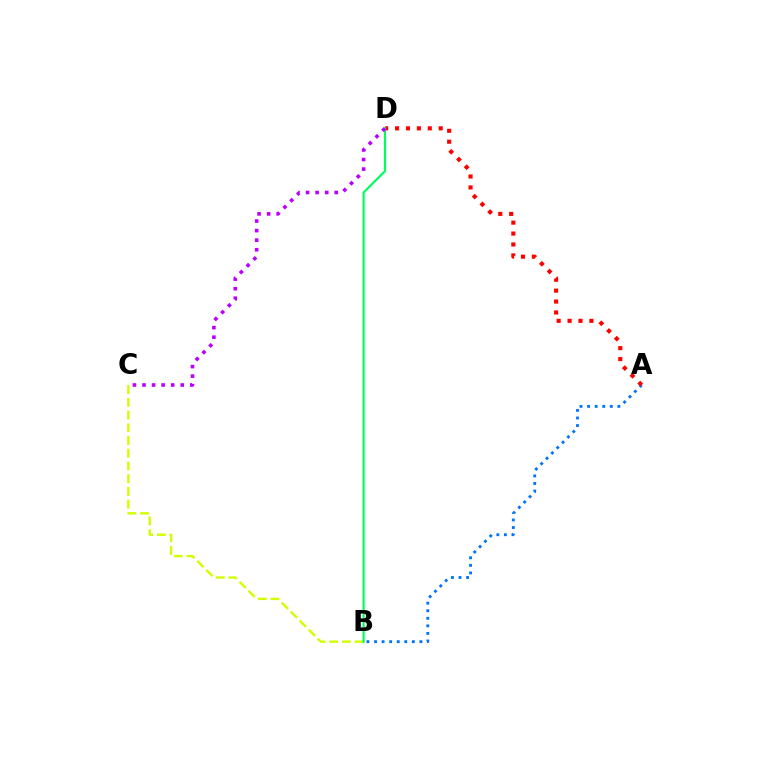{('B', 'C'): [{'color': '#d1ff00', 'line_style': 'dashed', 'thickness': 1.73}], ('A', 'B'): [{'color': '#0074ff', 'line_style': 'dotted', 'thickness': 2.05}], ('A', 'D'): [{'color': '#ff0000', 'line_style': 'dotted', 'thickness': 2.97}], ('B', 'D'): [{'color': '#00ff5c', 'line_style': 'solid', 'thickness': 1.56}], ('C', 'D'): [{'color': '#b900ff', 'line_style': 'dotted', 'thickness': 2.6}]}